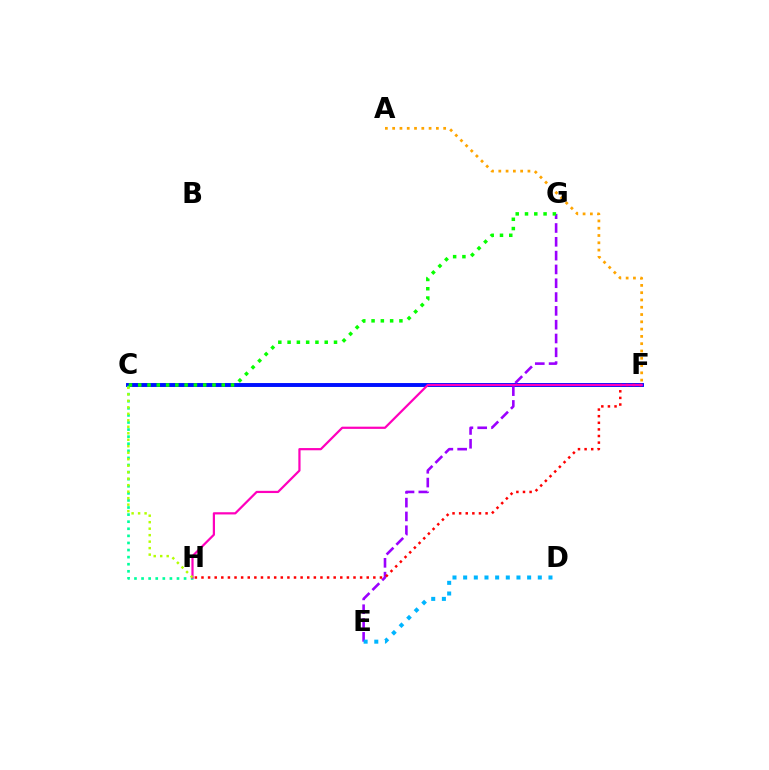{('A', 'F'): [{'color': '#ffa500', 'line_style': 'dotted', 'thickness': 1.98}], ('C', 'F'): [{'color': '#0010ff', 'line_style': 'solid', 'thickness': 2.82}], ('E', 'G'): [{'color': '#9b00ff', 'line_style': 'dashed', 'thickness': 1.88}], ('F', 'H'): [{'color': '#ff0000', 'line_style': 'dotted', 'thickness': 1.8}, {'color': '#ff00bd', 'line_style': 'solid', 'thickness': 1.6}], ('C', 'H'): [{'color': '#00ff9d', 'line_style': 'dotted', 'thickness': 1.93}, {'color': '#b3ff00', 'line_style': 'dotted', 'thickness': 1.76}], ('C', 'G'): [{'color': '#08ff00', 'line_style': 'dotted', 'thickness': 2.52}], ('D', 'E'): [{'color': '#00b5ff', 'line_style': 'dotted', 'thickness': 2.9}]}